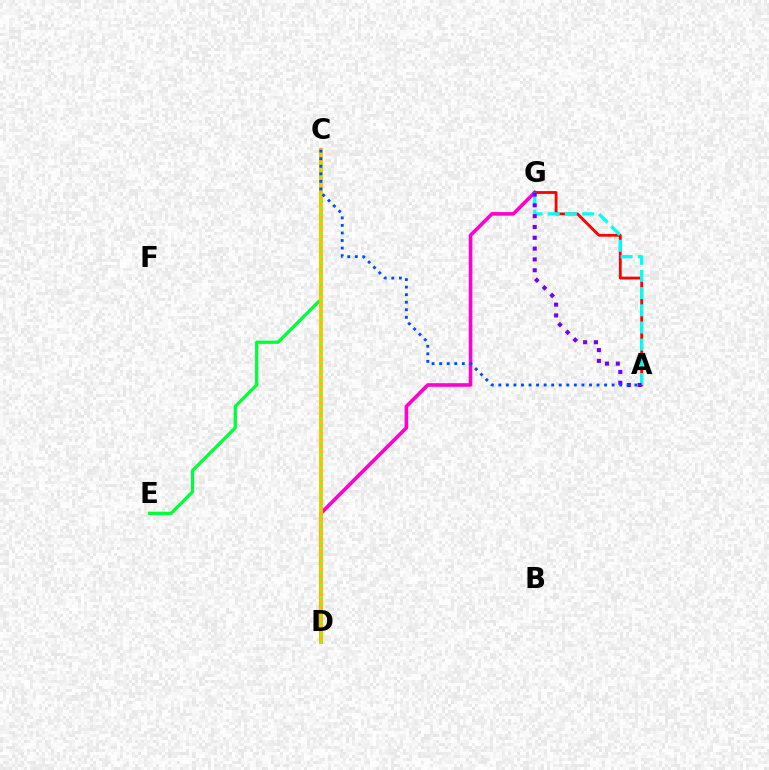{('C', 'E'): [{'color': '#00ff39', 'line_style': 'solid', 'thickness': 2.35}], ('D', 'G'): [{'color': '#ff00cf', 'line_style': 'solid', 'thickness': 2.59}], ('C', 'D'): [{'color': '#ffbd00', 'line_style': 'solid', 'thickness': 2.75}, {'color': '#84ff00', 'line_style': 'dotted', 'thickness': 1.68}], ('A', 'G'): [{'color': '#ff0000', 'line_style': 'solid', 'thickness': 2.04}, {'color': '#00fff6', 'line_style': 'dashed', 'thickness': 2.33}, {'color': '#7200ff', 'line_style': 'dotted', 'thickness': 2.94}], ('A', 'C'): [{'color': '#004bff', 'line_style': 'dotted', 'thickness': 2.05}]}